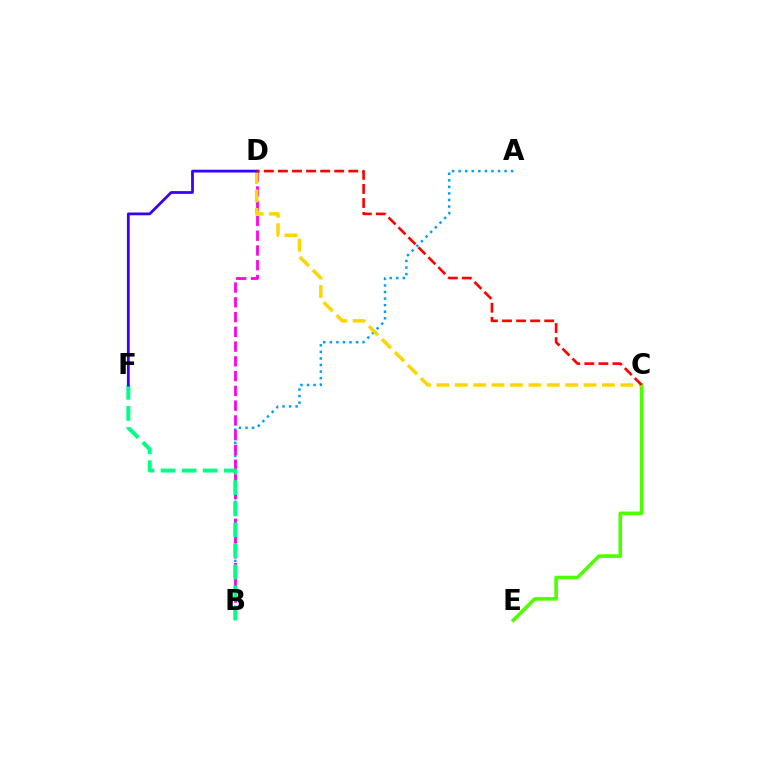{('C', 'E'): [{'color': '#4fff00', 'line_style': 'solid', 'thickness': 2.58}], ('A', 'B'): [{'color': '#009eff', 'line_style': 'dotted', 'thickness': 1.78}], ('B', 'D'): [{'color': '#ff00ed', 'line_style': 'dashed', 'thickness': 2.01}], ('B', 'F'): [{'color': '#00ff86', 'line_style': 'dashed', 'thickness': 2.86}], ('C', 'D'): [{'color': '#ffd500', 'line_style': 'dashed', 'thickness': 2.5}, {'color': '#ff0000', 'line_style': 'dashed', 'thickness': 1.91}], ('D', 'F'): [{'color': '#3700ff', 'line_style': 'solid', 'thickness': 2.0}]}